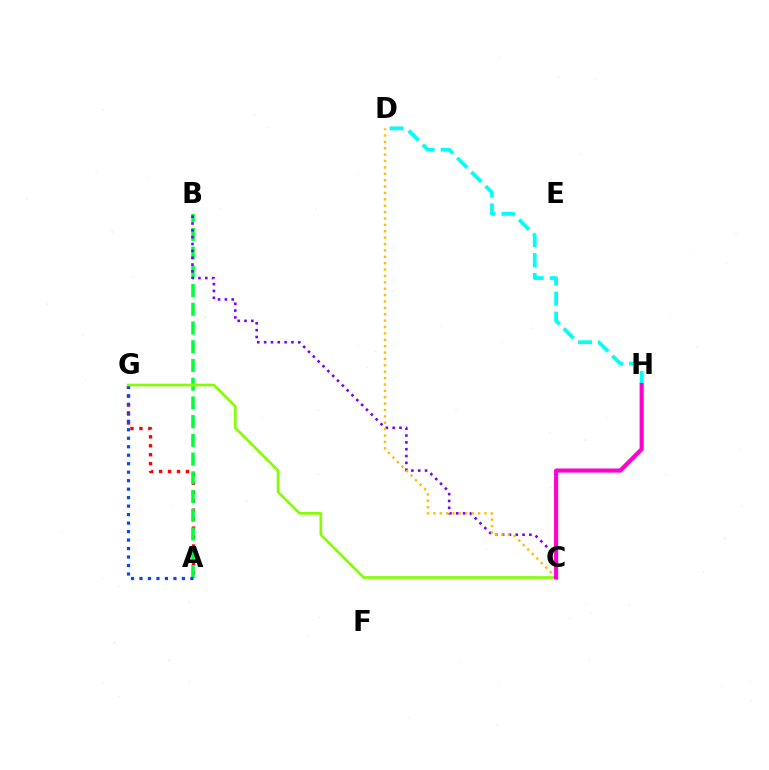{('A', 'G'): [{'color': '#ff0000', 'line_style': 'dotted', 'thickness': 2.43}, {'color': '#004bff', 'line_style': 'dotted', 'thickness': 2.31}], ('A', 'B'): [{'color': '#00ff39', 'line_style': 'dashed', 'thickness': 2.54}], ('B', 'C'): [{'color': '#7200ff', 'line_style': 'dotted', 'thickness': 1.86}], ('C', 'D'): [{'color': '#ffbd00', 'line_style': 'dotted', 'thickness': 1.73}], ('D', 'H'): [{'color': '#00fff6', 'line_style': 'dashed', 'thickness': 2.71}], ('C', 'G'): [{'color': '#84ff00', 'line_style': 'solid', 'thickness': 1.91}], ('C', 'H'): [{'color': '#ff00cf', 'line_style': 'solid', 'thickness': 2.97}]}